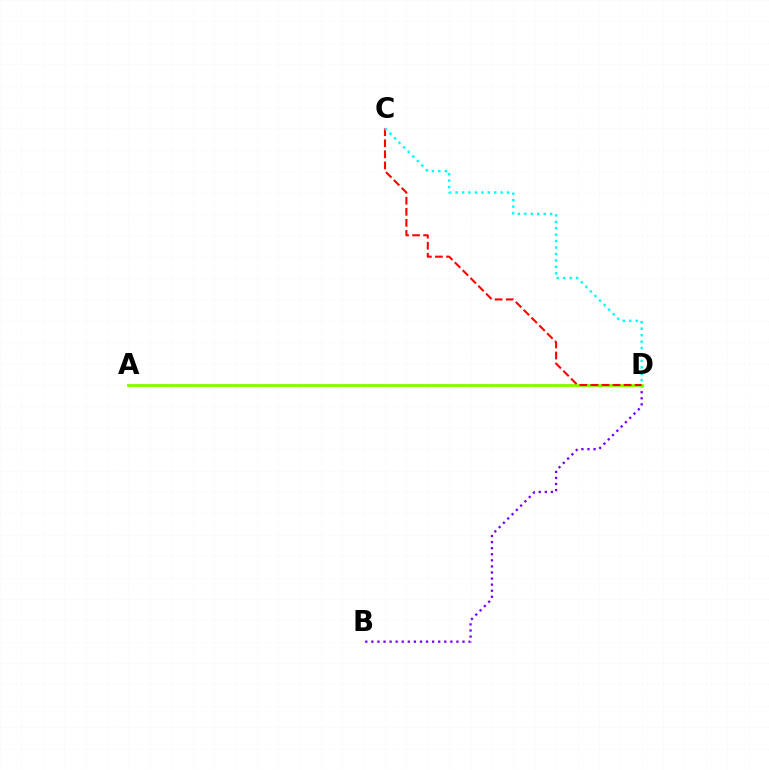{('B', 'D'): [{'color': '#7200ff', 'line_style': 'dotted', 'thickness': 1.65}], ('A', 'D'): [{'color': '#84ff00', 'line_style': 'solid', 'thickness': 2.08}], ('C', 'D'): [{'color': '#ff0000', 'line_style': 'dashed', 'thickness': 1.5}, {'color': '#00fff6', 'line_style': 'dotted', 'thickness': 1.75}]}